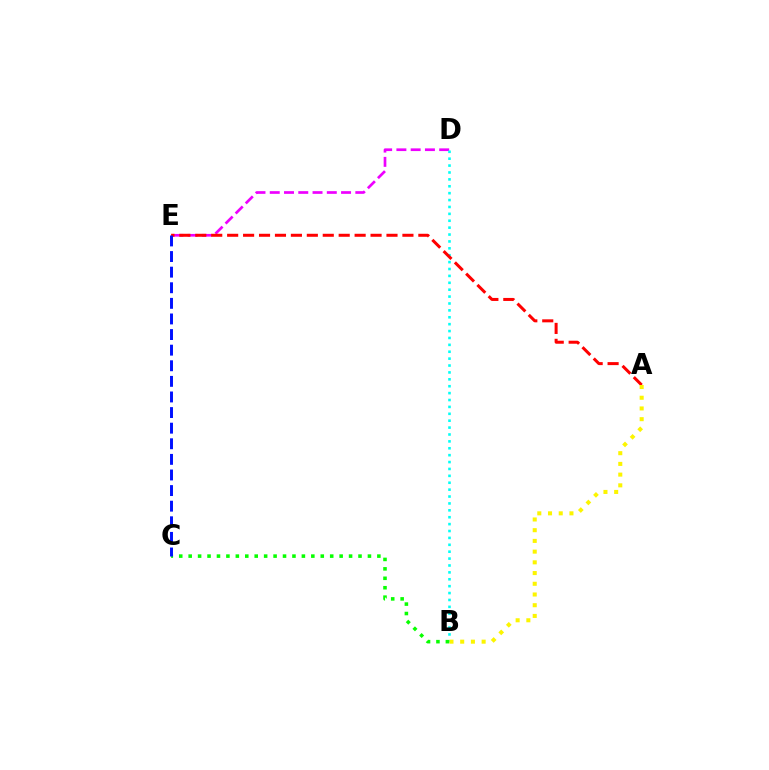{('D', 'E'): [{'color': '#ee00ff', 'line_style': 'dashed', 'thickness': 1.94}], ('B', 'D'): [{'color': '#00fff6', 'line_style': 'dotted', 'thickness': 1.87}], ('A', 'E'): [{'color': '#ff0000', 'line_style': 'dashed', 'thickness': 2.16}], ('B', 'C'): [{'color': '#08ff00', 'line_style': 'dotted', 'thickness': 2.56}], ('A', 'B'): [{'color': '#fcf500', 'line_style': 'dotted', 'thickness': 2.91}], ('C', 'E'): [{'color': '#0010ff', 'line_style': 'dashed', 'thickness': 2.12}]}